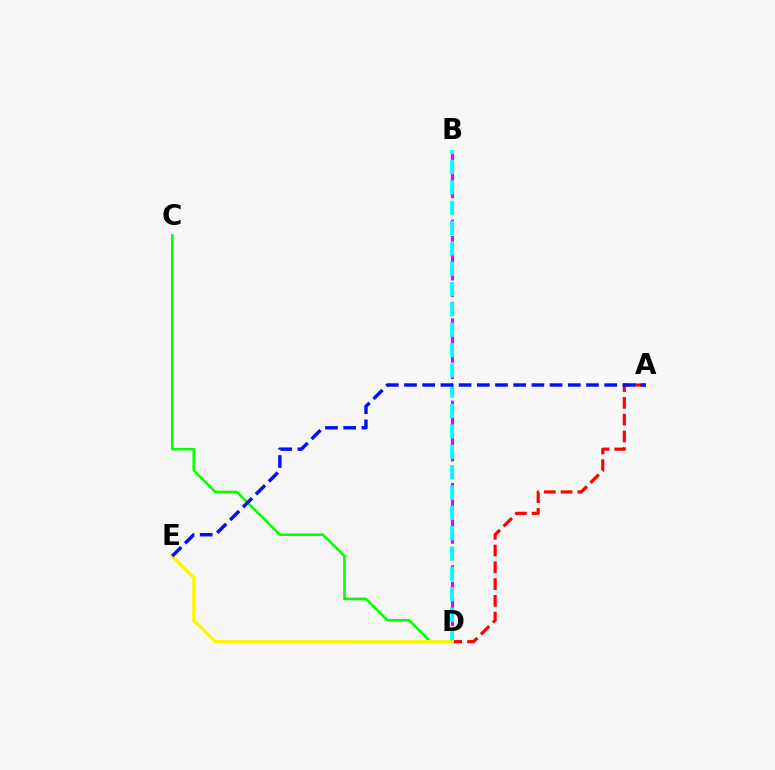{('B', 'D'): [{'color': '#ee00ff', 'line_style': 'dashed', 'thickness': 2.24}, {'color': '#00fff6', 'line_style': 'dashed', 'thickness': 2.76}], ('A', 'D'): [{'color': '#ff0000', 'line_style': 'dashed', 'thickness': 2.28}], ('C', 'D'): [{'color': '#08ff00', 'line_style': 'solid', 'thickness': 1.86}], ('D', 'E'): [{'color': '#fcf500', 'line_style': 'solid', 'thickness': 2.32}], ('A', 'E'): [{'color': '#0010ff', 'line_style': 'dashed', 'thickness': 2.47}]}